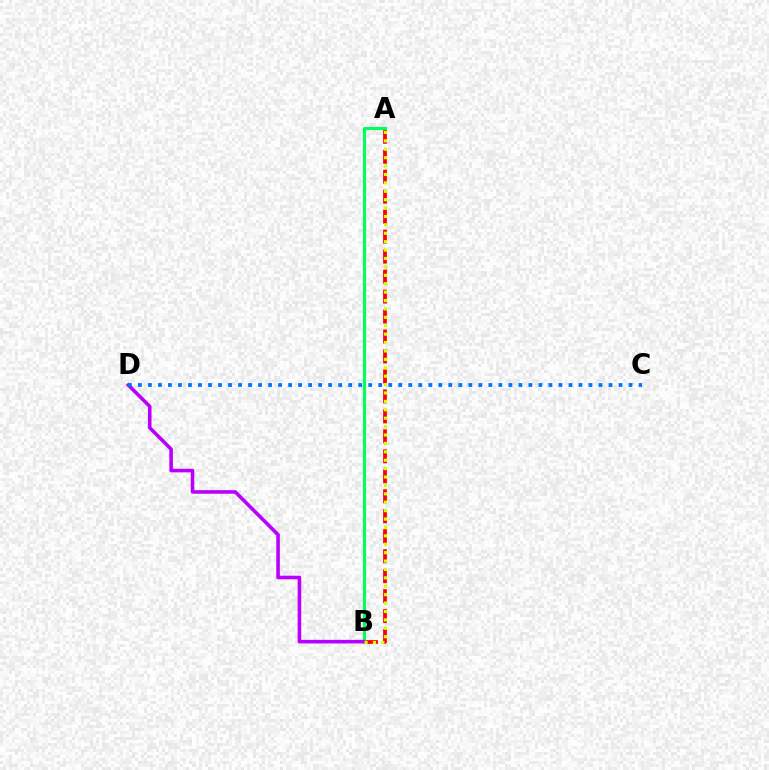{('A', 'B'): [{'color': '#ff0000', 'line_style': 'dashed', 'thickness': 2.71}, {'color': '#00ff5c', 'line_style': 'solid', 'thickness': 2.28}, {'color': '#d1ff00', 'line_style': 'dotted', 'thickness': 2.28}], ('B', 'D'): [{'color': '#b900ff', 'line_style': 'solid', 'thickness': 2.58}], ('C', 'D'): [{'color': '#0074ff', 'line_style': 'dotted', 'thickness': 2.72}]}